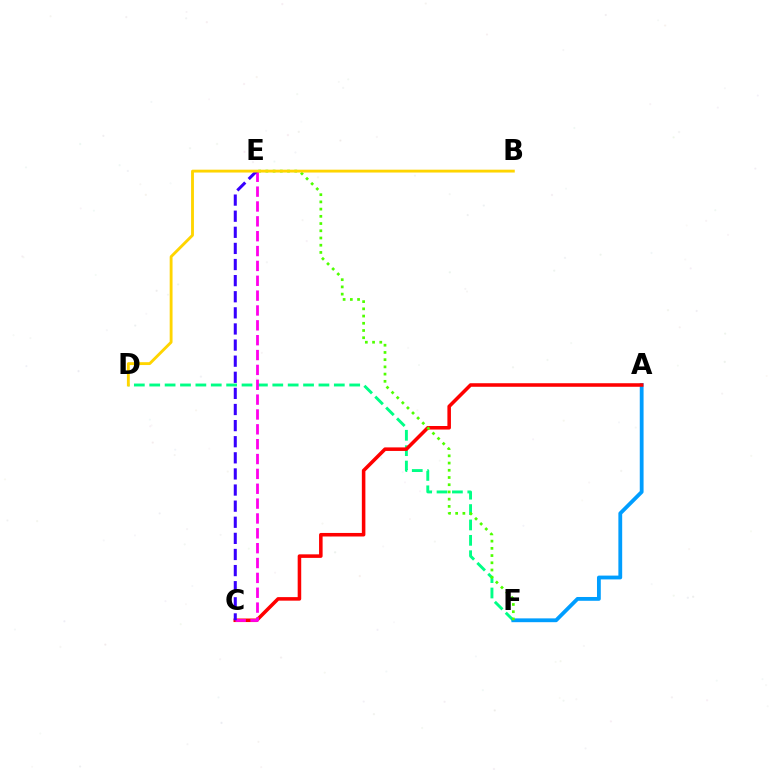{('D', 'F'): [{'color': '#00ff86', 'line_style': 'dashed', 'thickness': 2.09}], ('A', 'F'): [{'color': '#009eff', 'line_style': 'solid', 'thickness': 2.74}], ('A', 'C'): [{'color': '#ff0000', 'line_style': 'solid', 'thickness': 2.55}], ('E', 'F'): [{'color': '#4fff00', 'line_style': 'dotted', 'thickness': 1.96}], ('C', 'E'): [{'color': '#ff00ed', 'line_style': 'dashed', 'thickness': 2.02}, {'color': '#3700ff', 'line_style': 'dashed', 'thickness': 2.19}], ('B', 'D'): [{'color': '#ffd500', 'line_style': 'solid', 'thickness': 2.06}]}